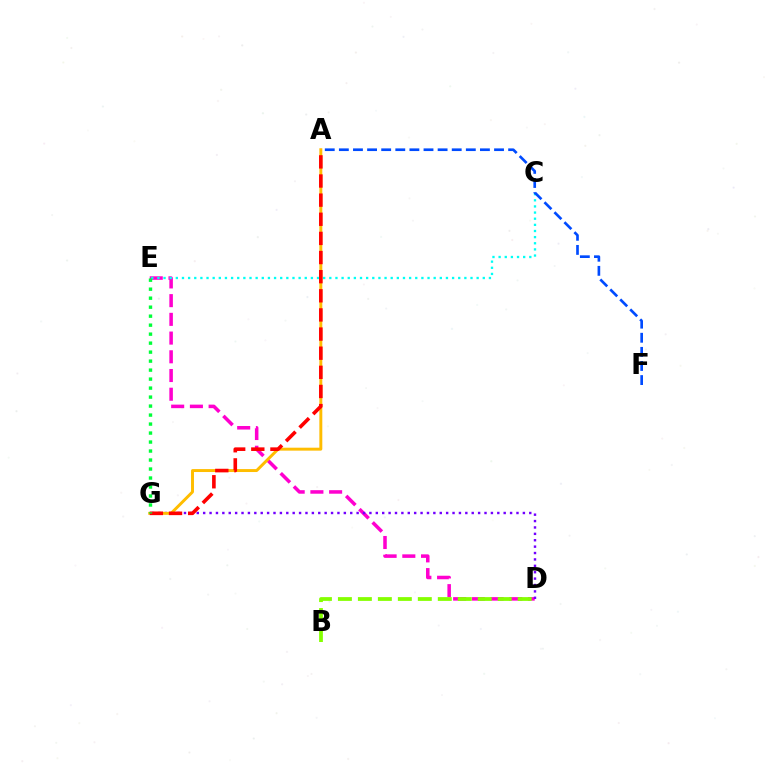{('D', 'E'): [{'color': '#ff00cf', 'line_style': 'dashed', 'thickness': 2.54}], ('D', 'G'): [{'color': '#7200ff', 'line_style': 'dotted', 'thickness': 1.74}], ('C', 'E'): [{'color': '#00fff6', 'line_style': 'dotted', 'thickness': 1.67}], ('A', 'G'): [{'color': '#ffbd00', 'line_style': 'solid', 'thickness': 2.12}, {'color': '#ff0000', 'line_style': 'dashed', 'thickness': 2.6}], ('A', 'F'): [{'color': '#004bff', 'line_style': 'dashed', 'thickness': 1.92}], ('B', 'D'): [{'color': '#84ff00', 'line_style': 'dashed', 'thickness': 2.71}], ('E', 'G'): [{'color': '#00ff39', 'line_style': 'dotted', 'thickness': 2.44}]}